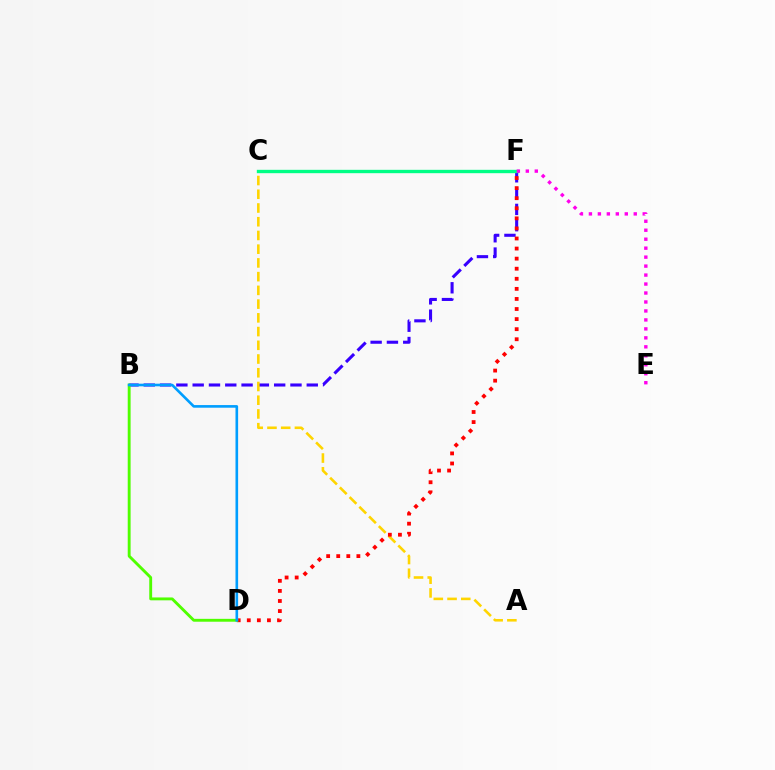{('B', 'F'): [{'color': '#3700ff', 'line_style': 'dashed', 'thickness': 2.21}], ('A', 'C'): [{'color': '#ffd500', 'line_style': 'dashed', 'thickness': 1.87}], ('D', 'F'): [{'color': '#ff0000', 'line_style': 'dotted', 'thickness': 2.74}], ('C', 'F'): [{'color': '#00ff86', 'line_style': 'solid', 'thickness': 2.42}], ('B', 'D'): [{'color': '#4fff00', 'line_style': 'solid', 'thickness': 2.07}, {'color': '#009eff', 'line_style': 'solid', 'thickness': 1.89}], ('E', 'F'): [{'color': '#ff00ed', 'line_style': 'dotted', 'thickness': 2.44}]}